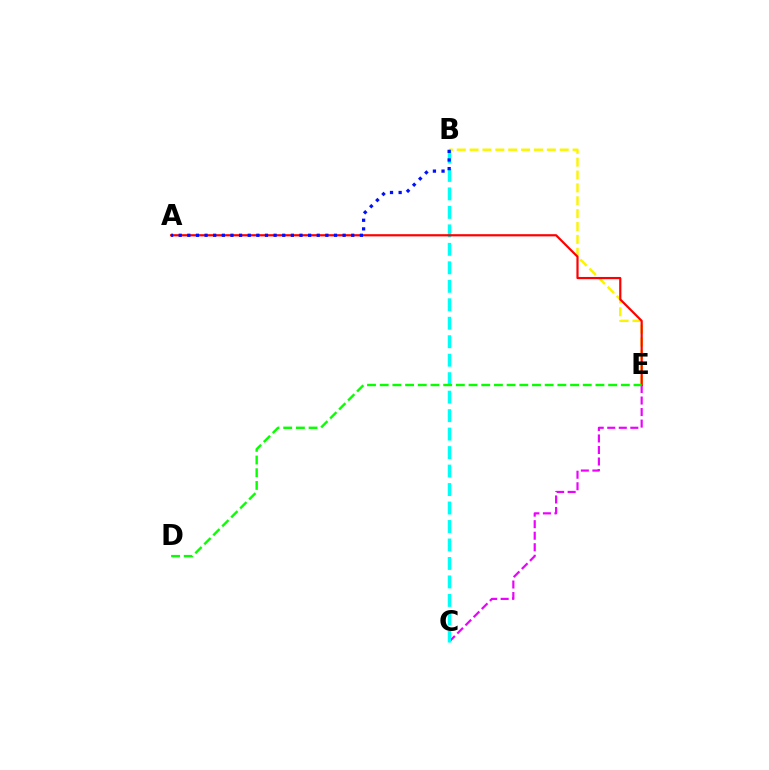{('B', 'E'): [{'color': '#fcf500', 'line_style': 'dashed', 'thickness': 1.75}], ('C', 'E'): [{'color': '#ee00ff', 'line_style': 'dashed', 'thickness': 1.57}], ('B', 'C'): [{'color': '#00fff6', 'line_style': 'dashed', 'thickness': 2.51}], ('A', 'E'): [{'color': '#ff0000', 'line_style': 'solid', 'thickness': 1.58}], ('A', 'B'): [{'color': '#0010ff', 'line_style': 'dotted', 'thickness': 2.34}], ('D', 'E'): [{'color': '#08ff00', 'line_style': 'dashed', 'thickness': 1.72}]}